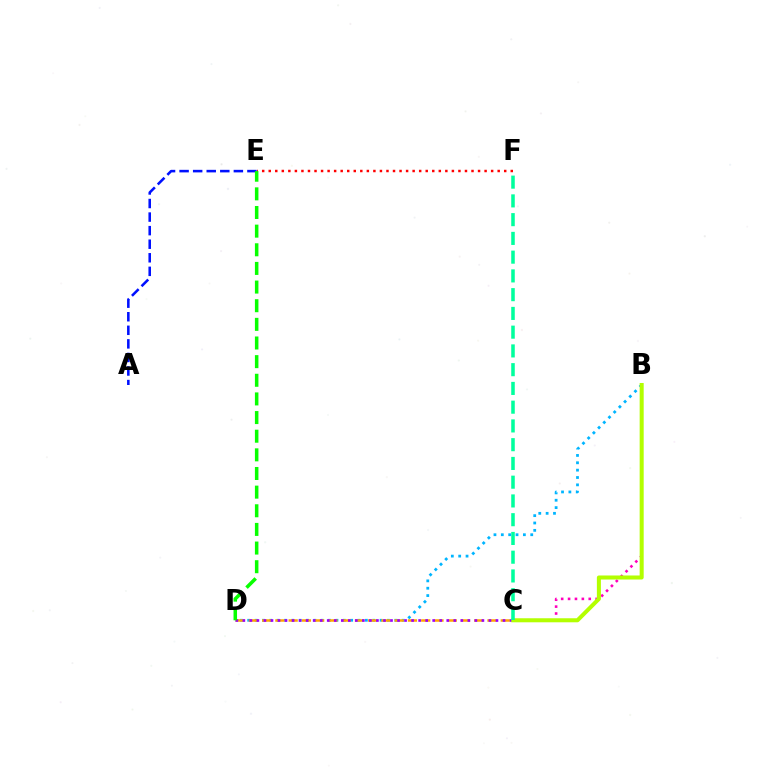{('B', 'C'): [{'color': '#ff00bd', 'line_style': 'dotted', 'thickness': 1.87}, {'color': '#b3ff00', 'line_style': 'solid', 'thickness': 2.9}], ('B', 'D'): [{'color': '#00b5ff', 'line_style': 'dotted', 'thickness': 2.0}], ('C', 'D'): [{'color': '#ffa500', 'line_style': 'dashed', 'thickness': 1.8}, {'color': '#9b00ff', 'line_style': 'dotted', 'thickness': 1.91}], ('E', 'F'): [{'color': '#ff0000', 'line_style': 'dotted', 'thickness': 1.78}], ('A', 'E'): [{'color': '#0010ff', 'line_style': 'dashed', 'thickness': 1.84}], ('D', 'E'): [{'color': '#08ff00', 'line_style': 'dashed', 'thickness': 2.53}], ('C', 'F'): [{'color': '#00ff9d', 'line_style': 'dashed', 'thickness': 2.55}]}